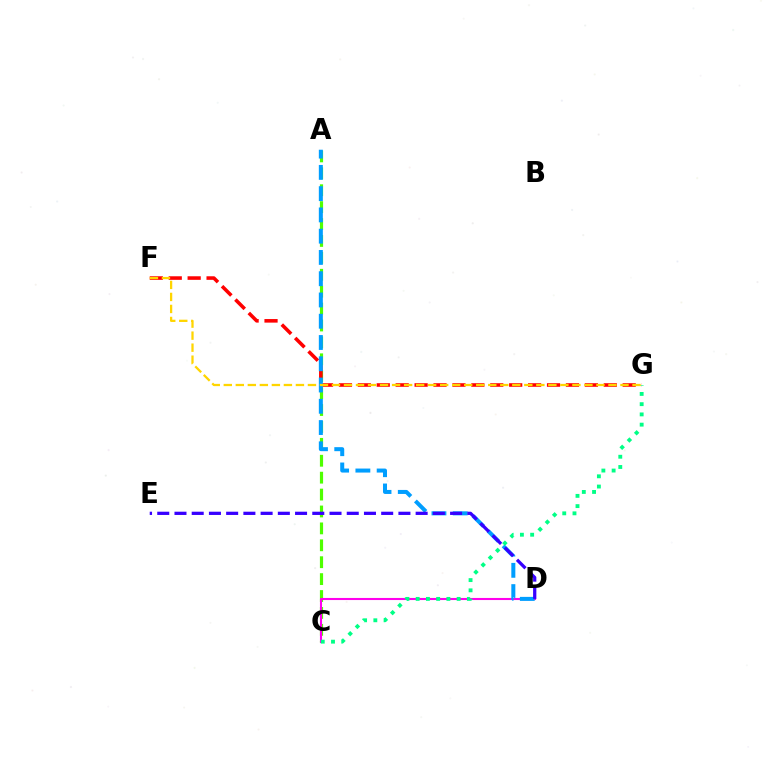{('A', 'C'): [{'color': '#4fff00', 'line_style': 'dashed', 'thickness': 2.3}], ('F', 'G'): [{'color': '#ff0000', 'line_style': 'dashed', 'thickness': 2.57}, {'color': '#ffd500', 'line_style': 'dashed', 'thickness': 1.63}], ('C', 'D'): [{'color': '#ff00ed', 'line_style': 'solid', 'thickness': 1.51}], ('A', 'D'): [{'color': '#009eff', 'line_style': 'dashed', 'thickness': 2.89}], ('C', 'G'): [{'color': '#00ff86', 'line_style': 'dotted', 'thickness': 2.78}], ('D', 'E'): [{'color': '#3700ff', 'line_style': 'dashed', 'thickness': 2.34}]}